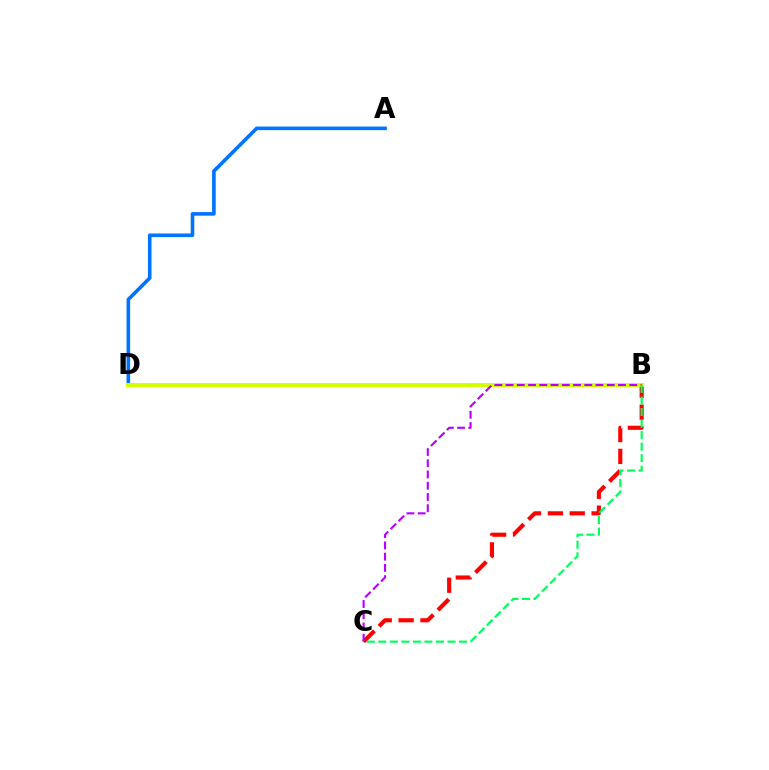{('B', 'C'): [{'color': '#ff0000', 'line_style': 'dashed', 'thickness': 2.97}, {'color': '#b900ff', 'line_style': 'dashed', 'thickness': 1.53}, {'color': '#00ff5c', 'line_style': 'dashed', 'thickness': 1.57}], ('A', 'D'): [{'color': '#0074ff', 'line_style': 'solid', 'thickness': 2.6}], ('B', 'D'): [{'color': '#d1ff00', 'line_style': 'solid', 'thickness': 2.88}]}